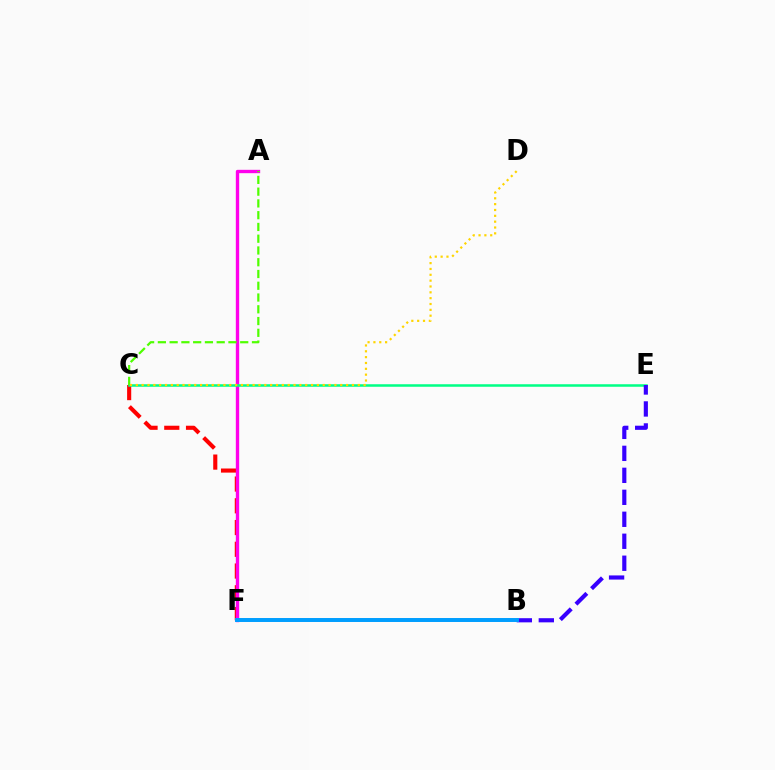{('C', 'F'): [{'color': '#ff0000', 'line_style': 'dashed', 'thickness': 2.95}], ('A', 'F'): [{'color': '#ff00ed', 'line_style': 'solid', 'thickness': 2.41}], ('C', 'E'): [{'color': '#00ff86', 'line_style': 'solid', 'thickness': 1.82}], ('A', 'C'): [{'color': '#4fff00', 'line_style': 'dashed', 'thickness': 1.6}], ('C', 'D'): [{'color': '#ffd500', 'line_style': 'dotted', 'thickness': 1.59}], ('B', 'E'): [{'color': '#3700ff', 'line_style': 'dashed', 'thickness': 2.99}], ('B', 'F'): [{'color': '#009eff', 'line_style': 'solid', 'thickness': 2.85}]}